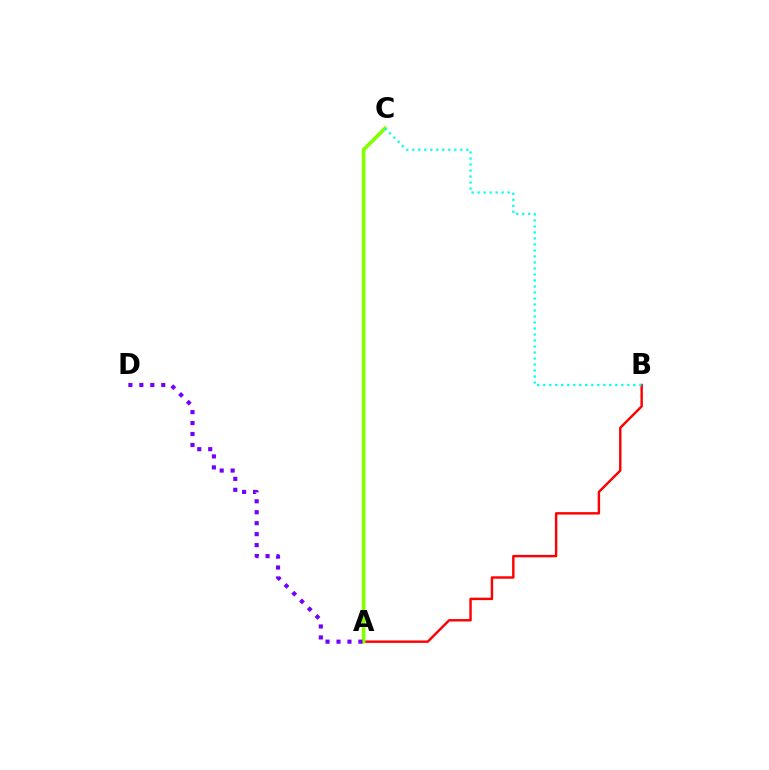{('A', 'B'): [{'color': '#ff0000', 'line_style': 'solid', 'thickness': 1.74}], ('A', 'C'): [{'color': '#84ff00', 'line_style': 'solid', 'thickness': 2.66}], ('B', 'C'): [{'color': '#00fff6', 'line_style': 'dotted', 'thickness': 1.63}], ('A', 'D'): [{'color': '#7200ff', 'line_style': 'dotted', 'thickness': 2.98}]}